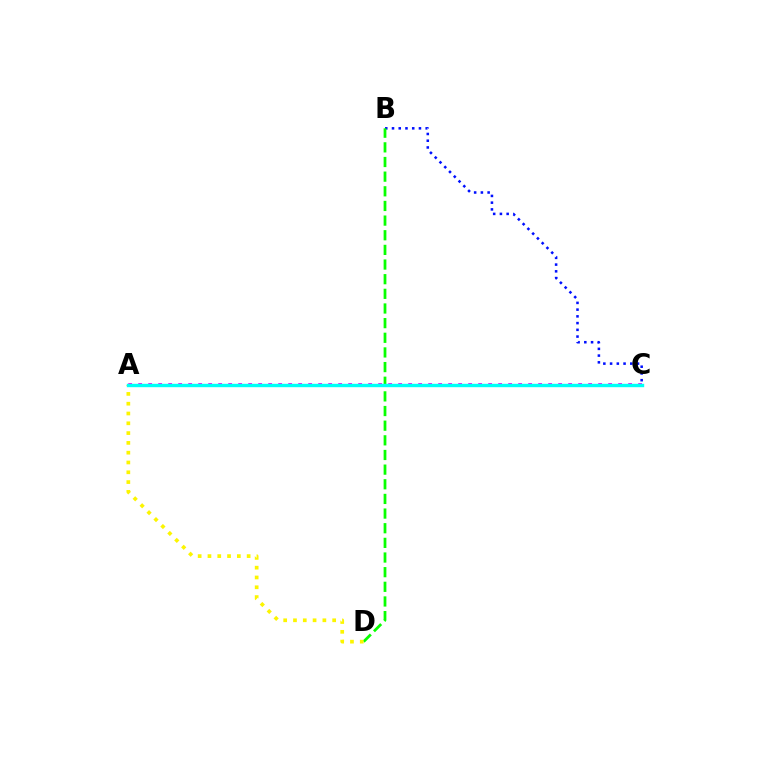{('B', 'C'): [{'color': '#0010ff', 'line_style': 'dotted', 'thickness': 1.83}], ('A', 'C'): [{'color': '#ff0000', 'line_style': 'dotted', 'thickness': 1.88}, {'color': '#ee00ff', 'line_style': 'dotted', 'thickness': 2.72}, {'color': '#00fff6', 'line_style': 'solid', 'thickness': 2.44}], ('B', 'D'): [{'color': '#08ff00', 'line_style': 'dashed', 'thickness': 1.99}], ('A', 'D'): [{'color': '#fcf500', 'line_style': 'dotted', 'thickness': 2.66}]}